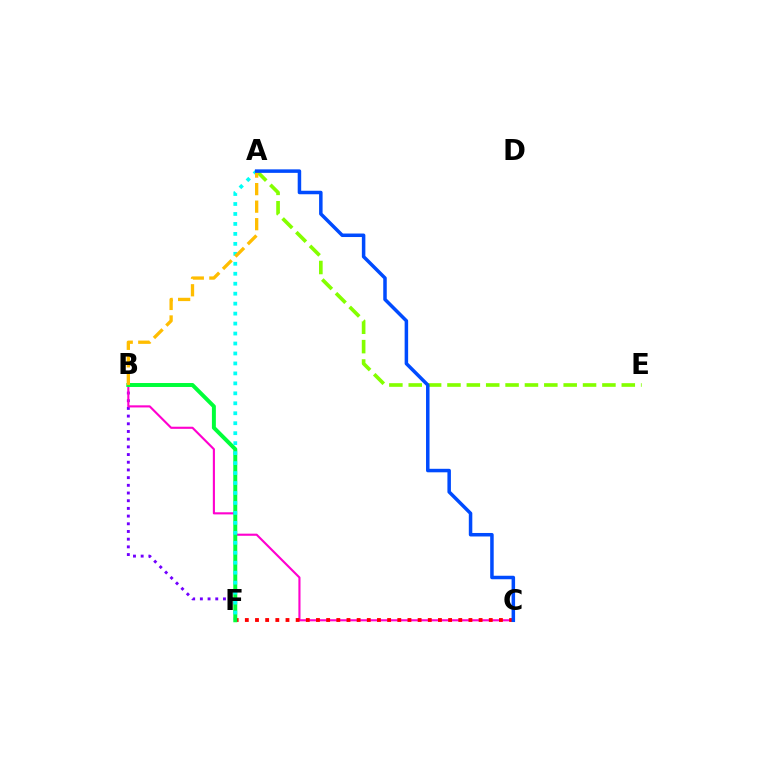{('B', 'F'): [{'color': '#7200ff', 'line_style': 'dotted', 'thickness': 2.09}, {'color': '#00ff39', 'line_style': 'solid', 'thickness': 2.85}], ('B', 'C'): [{'color': '#ff00cf', 'line_style': 'solid', 'thickness': 1.53}], ('C', 'F'): [{'color': '#ff0000', 'line_style': 'dotted', 'thickness': 2.76}], ('A', 'E'): [{'color': '#84ff00', 'line_style': 'dashed', 'thickness': 2.63}], ('A', 'F'): [{'color': '#00fff6', 'line_style': 'dotted', 'thickness': 2.71}], ('A', 'B'): [{'color': '#ffbd00', 'line_style': 'dashed', 'thickness': 2.38}], ('A', 'C'): [{'color': '#004bff', 'line_style': 'solid', 'thickness': 2.52}]}